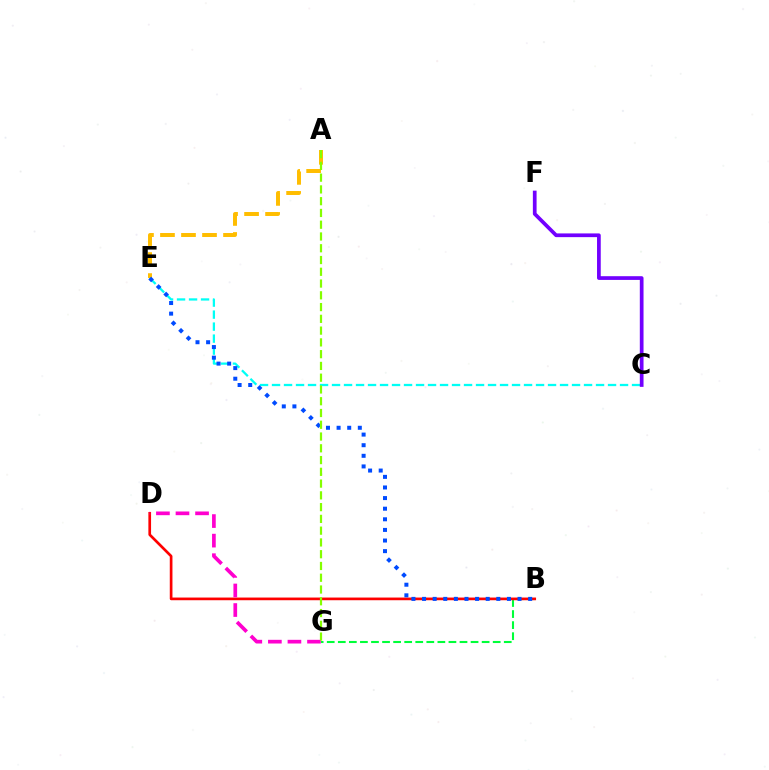{('C', 'E'): [{'color': '#00fff6', 'line_style': 'dashed', 'thickness': 1.63}], ('B', 'G'): [{'color': '#00ff39', 'line_style': 'dashed', 'thickness': 1.5}], ('B', 'D'): [{'color': '#ff0000', 'line_style': 'solid', 'thickness': 1.93}], ('A', 'E'): [{'color': '#ffbd00', 'line_style': 'dashed', 'thickness': 2.86}], ('C', 'F'): [{'color': '#7200ff', 'line_style': 'solid', 'thickness': 2.68}], ('D', 'G'): [{'color': '#ff00cf', 'line_style': 'dashed', 'thickness': 2.66}], ('B', 'E'): [{'color': '#004bff', 'line_style': 'dotted', 'thickness': 2.88}], ('A', 'G'): [{'color': '#84ff00', 'line_style': 'dashed', 'thickness': 1.6}]}